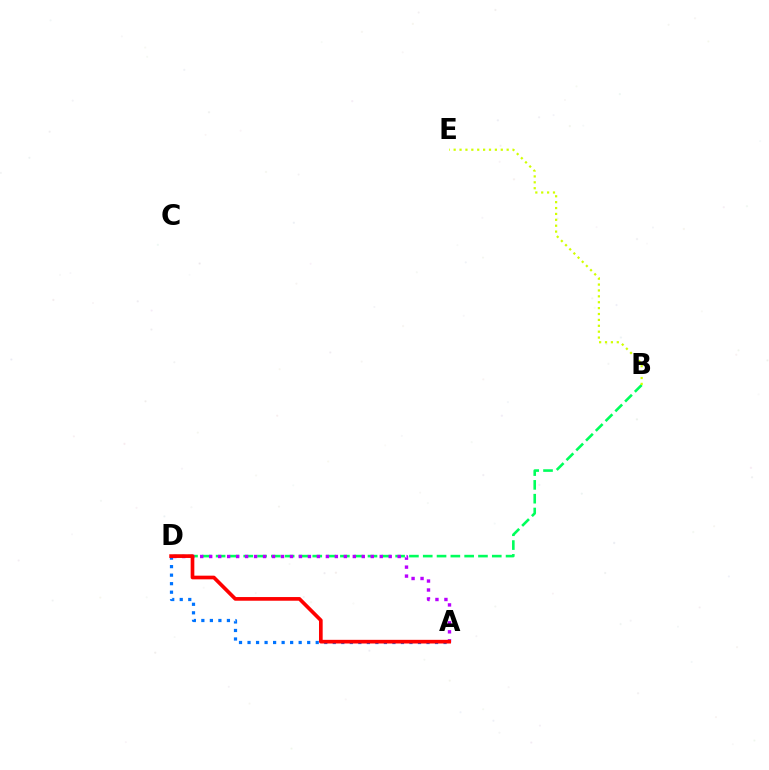{('B', 'D'): [{'color': '#00ff5c', 'line_style': 'dashed', 'thickness': 1.88}], ('A', 'D'): [{'color': '#0074ff', 'line_style': 'dotted', 'thickness': 2.32}, {'color': '#b900ff', 'line_style': 'dotted', 'thickness': 2.44}, {'color': '#ff0000', 'line_style': 'solid', 'thickness': 2.64}], ('B', 'E'): [{'color': '#d1ff00', 'line_style': 'dotted', 'thickness': 1.6}]}